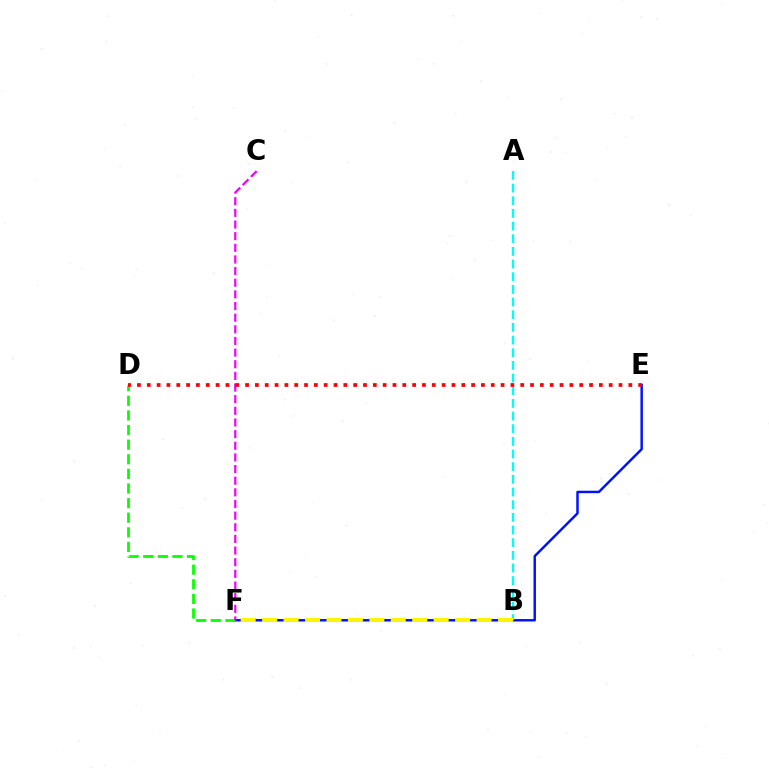{('E', 'F'): [{'color': '#0010ff', 'line_style': 'solid', 'thickness': 1.76}], ('A', 'B'): [{'color': '#00fff6', 'line_style': 'dashed', 'thickness': 1.72}], ('D', 'F'): [{'color': '#08ff00', 'line_style': 'dashed', 'thickness': 1.99}], ('C', 'F'): [{'color': '#ee00ff', 'line_style': 'dashed', 'thickness': 1.58}], ('B', 'F'): [{'color': '#fcf500', 'line_style': 'dashed', 'thickness': 2.91}], ('D', 'E'): [{'color': '#ff0000', 'line_style': 'dotted', 'thickness': 2.67}]}